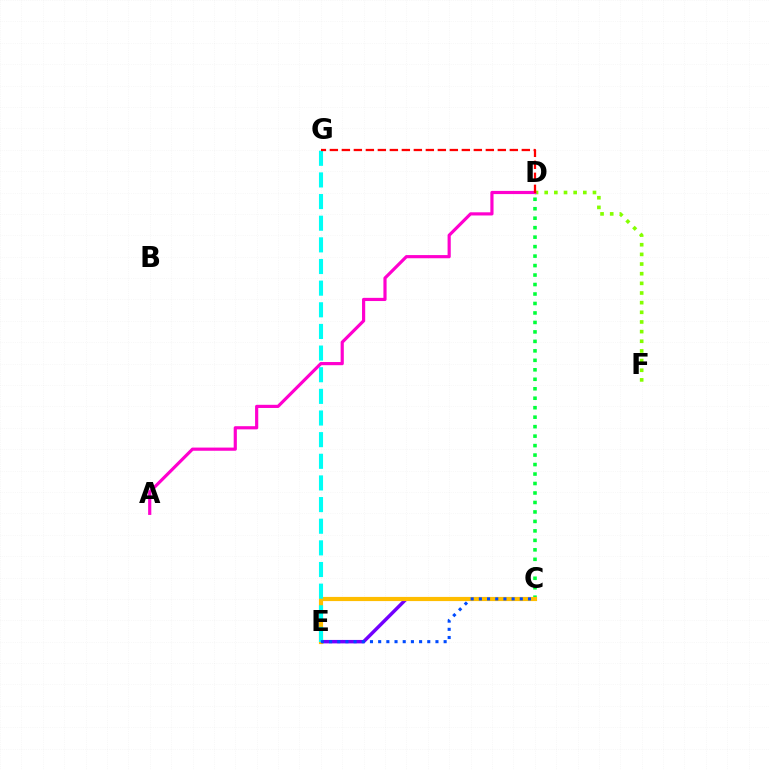{('C', 'D'): [{'color': '#00ff39', 'line_style': 'dotted', 'thickness': 2.57}], ('C', 'E'): [{'color': '#7200ff', 'line_style': 'solid', 'thickness': 2.49}, {'color': '#ffbd00', 'line_style': 'solid', 'thickness': 3.0}, {'color': '#004bff', 'line_style': 'dotted', 'thickness': 2.22}], ('D', 'F'): [{'color': '#84ff00', 'line_style': 'dotted', 'thickness': 2.62}], ('E', 'G'): [{'color': '#00fff6', 'line_style': 'dashed', 'thickness': 2.94}], ('A', 'D'): [{'color': '#ff00cf', 'line_style': 'solid', 'thickness': 2.29}], ('D', 'G'): [{'color': '#ff0000', 'line_style': 'dashed', 'thickness': 1.63}]}